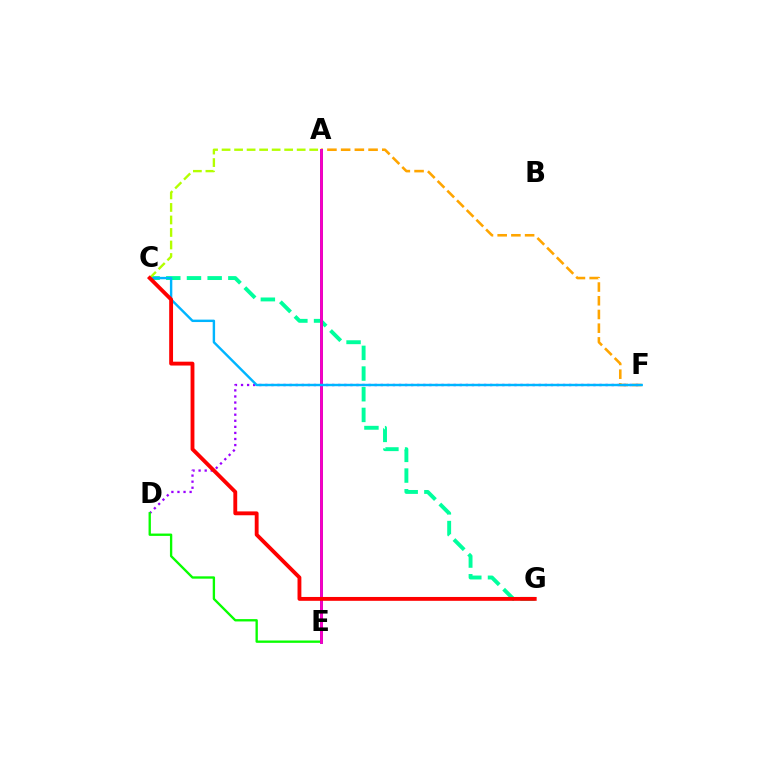{('C', 'G'): [{'color': '#00ff9d', 'line_style': 'dashed', 'thickness': 2.81}, {'color': '#ff0000', 'line_style': 'solid', 'thickness': 2.77}], ('A', 'F'): [{'color': '#ffa500', 'line_style': 'dashed', 'thickness': 1.86}], ('D', 'F'): [{'color': '#9b00ff', 'line_style': 'dotted', 'thickness': 1.65}], ('D', 'E'): [{'color': '#08ff00', 'line_style': 'solid', 'thickness': 1.69}], ('A', 'E'): [{'color': '#0010ff', 'line_style': 'solid', 'thickness': 1.94}, {'color': '#ff00bd', 'line_style': 'solid', 'thickness': 1.98}], ('C', 'F'): [{'color': '#00b5ff', 'line_style': 'solid', 'thickness': 1.74}], ('A', 'C'): [{'color': '#b3ff00', 'line_style': 'dashed', 'thickness': 1.7}]}